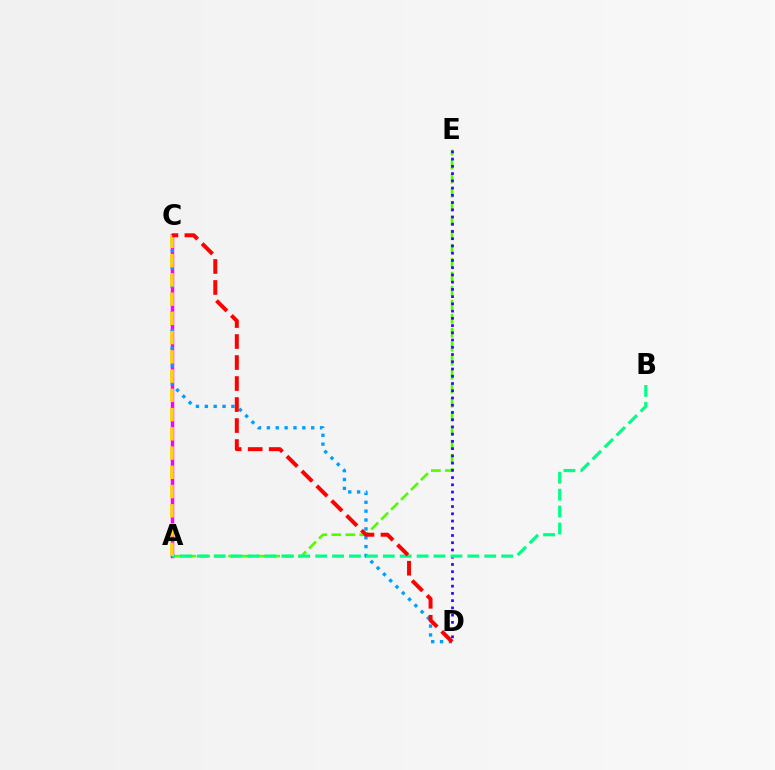{('A', 'E'): [{'color': '#4fff00', 'line_style': 'dashed', 'thickness': 1.9}], ('A', 'C'): [{'color': '#ff00ed', 'line_style': 'solid', 'thickness': 2.48}, {'color': '#ffd500', 'line_style': 'dashed', 'thickness': 2.61}], ('D', 'E'): [{'color': '#3700ff', 'line_style': 'dotted', 'thickness': 1.97}], ('C', 'D'): [{'color': '#009eff', 'line_style': 'dotted', 'thickness': 2.41}, {'color': '#ff0000', 'line_style': 'dashed', 'thickness': 2.85}], ('A', 'B'): [{'color': '#00ff86', 'line_style': 'dashed', 'thickness': 2.3}]}